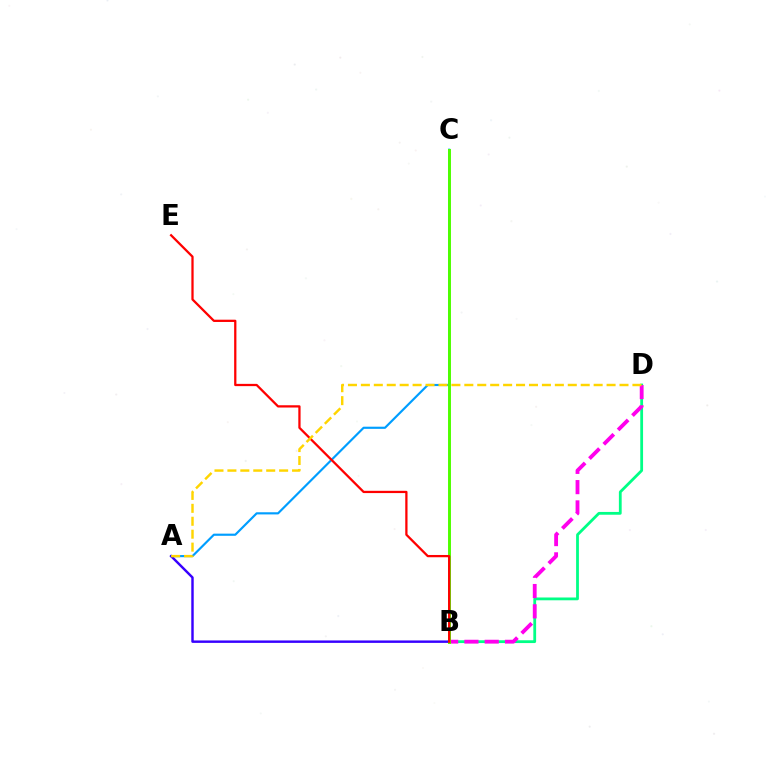{('A', 'C'): [{'color': '#009eff', 'line_style': 'solid', 'thickness': 1.56}], ('B', 'D'): [{'color': '#00ff86', 'line_style': 'solid', 'thickness': 2.01}, {'color': '#ff00ed', 'line_style': 'dashed', 'thickness': 2.75}], ('A', 'B'): [{'color': '#3700ff', 'line_style': 'solid', 'thickness': 1.75}], ('B', 'C'): [{'color': '#4fff00', 'line_style': 'solid', 'thickness': 2.12}], ('B', 'E'): [{'color': '#ff0000', 'line_style': 'solid', 'thickness': 1.63}], ('A', 'D'): [{'color': '#ffd500', 'line_style': 'dashed', 'thickness': 1.76}]}